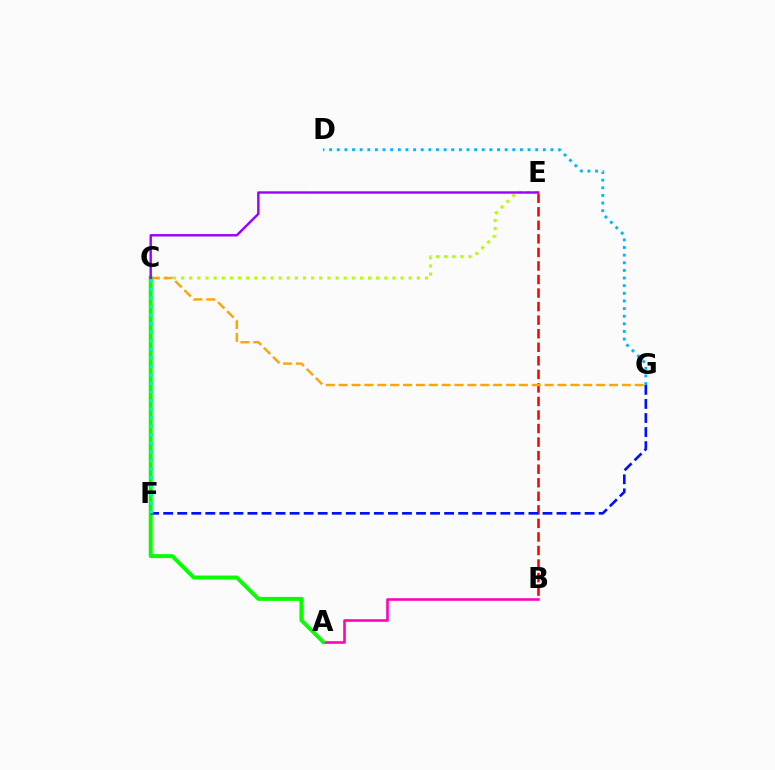{('A', 'B'): [{'color': '#ff00bd', 'line_style': 'solid', 'thickness': 1.85}], ('B', 'E'): [{'color': '#ff0000', 'line_style': 'dashed', 'thickness': 1.84}], ('C', 'E'): [{'color': '#b3ff00', 'line_style': 'dotted', 'thickness': 2.21}, {'color': '#9b00ff', 'line_style': 'solid', 'thickness': 1.73}], ('D', 'G'): [{'color': '#00b5ff', 'line_style': 'dotted', 'thickness': 2.07}], ('C', 'G'): [{'color': '#ffa500', 'line_style': 'dashed', 'thickness': 1.75}], ('A', 'C'): [{'color': '#08ff00', 'line_style': 'solid', 'thickness': 2.83}], ('F', 'G'): [{'color': '#0010ff', 'line_style': 'dashed', 'thickness': 1.91}], ('C', 'F'): [{'color': '#00ff9d', 'line_style': 'dotted', 'thickness': 2.32}]}